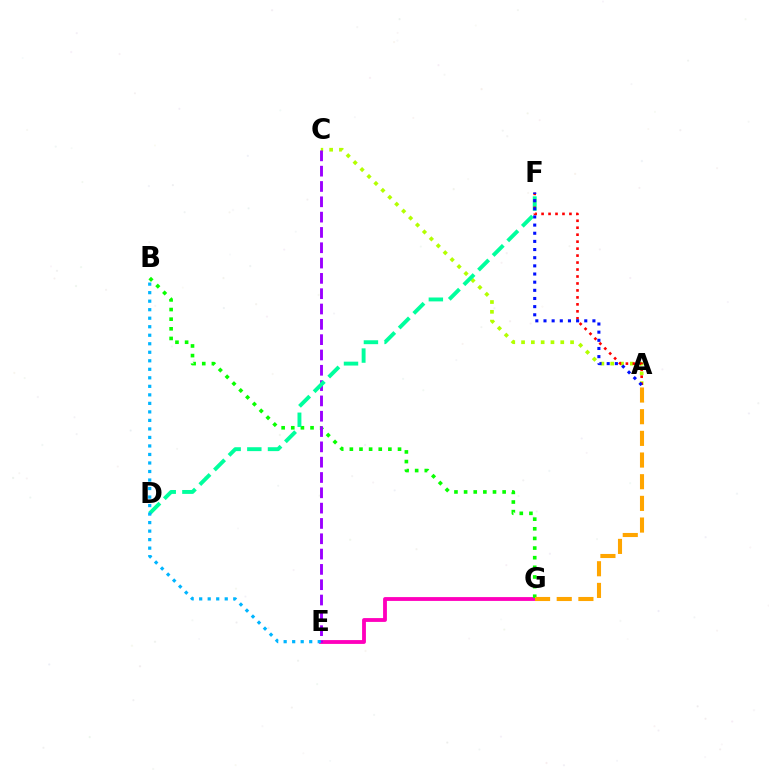{('E', 'G'): [{'color': '#ff00bd', 'line_style': 'solid', 'thickness': 2.76}], ('B', 'G'): [{'color': '#08ff00', 'line_style': 'dotted', 'thickness': 2.62}], ('A', 'C'): [{'color': '#b3ff00', 'line_style': 'dotted', 'thickness': 2.66}], ('C', 'E'): [{'color': '#9b00ff', 'line_style': 'dashed', 'thickness': 2.08}], ('D', 'F'): [{'color': '#00ff9d', 'line_style': 'dashed', 'thickness': 2.81}], ('A', 'G'): [{'color': '#ffa500', 'line_style': 'dashed', 'thickness': 2.94}], ('B', 'E'): [{'color': '#00b5ff', 'line_style': 'dotted', 'thickness': 2.31}], ('A', 'F'): [{'color': '#ff0000', 'line_style': 'dotted', 'thickness': 1.89}, {'color': '#0010ff', 'line_style': 'dotted', 'thickness': 2.22}]}